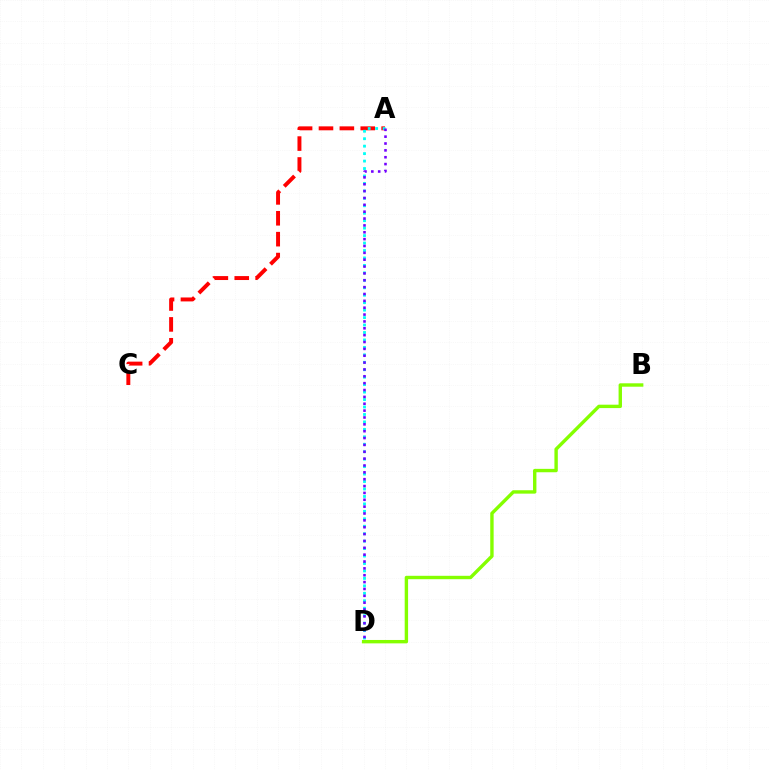{('B', 'D'): [{'color': '#84ff00', 'line_style': 'solid', 'thickness': 2.44}], ('A', 'C'): [{'color': '#ff0000', 'line_style': 'dashed', 'thickness': 2.84}], ('A', 'D'): [{'color': '#00fff6', 'line_style': 'dotted', 'thickness': 2.02}, {'color': '#7200ff', 'line_style': 'dotted', 'thickness': 1.86}]}